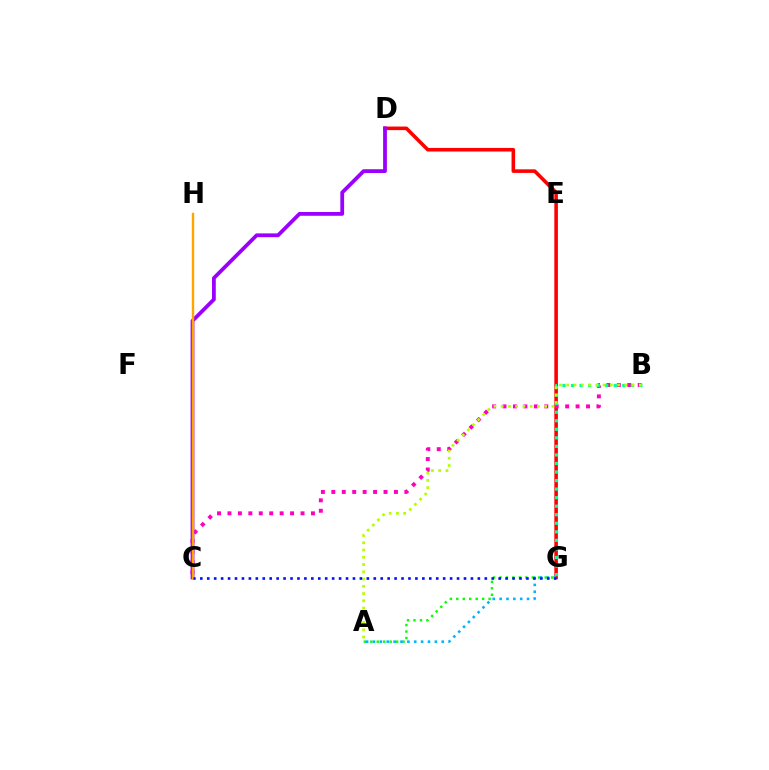{('D', 'G'): [{'color': '#ff0000', 'line_style': 'solid', 'thickness': 2.58}], ('B', 'C'): [{'color': '#ff00bd', 'line_style': 'dotted', 'thickness': 2.84}], ('A', 'G'): [{'color': '#08ff00', 'line_style': 'dotted', 'thickness': 1.75}, {'color': '#00b5ff', 'line_style': 'dotted', 'thickness': 1.87}], ('C', 'D'): [{'color': '#9b00ff', 'line_style': 'solid', 'thickness': 2.72}], ('C', 'H'): [{'color': '#ffa500', 'line_style': 'solid', 'thickness': 1.72}], ('B', 'G'): [{'color': '#00ff9d', 'line_style': 'dotted', 'thickness': 2.32}], ('A', 'B'): [{'color': '#b3ff00', 'line_style': 'dotted', 'thickness': 1.97}], ('C', 'G'): [{'color': '#0010ff', 'line_style': 'dotted', 'thickness': 1.89}]}